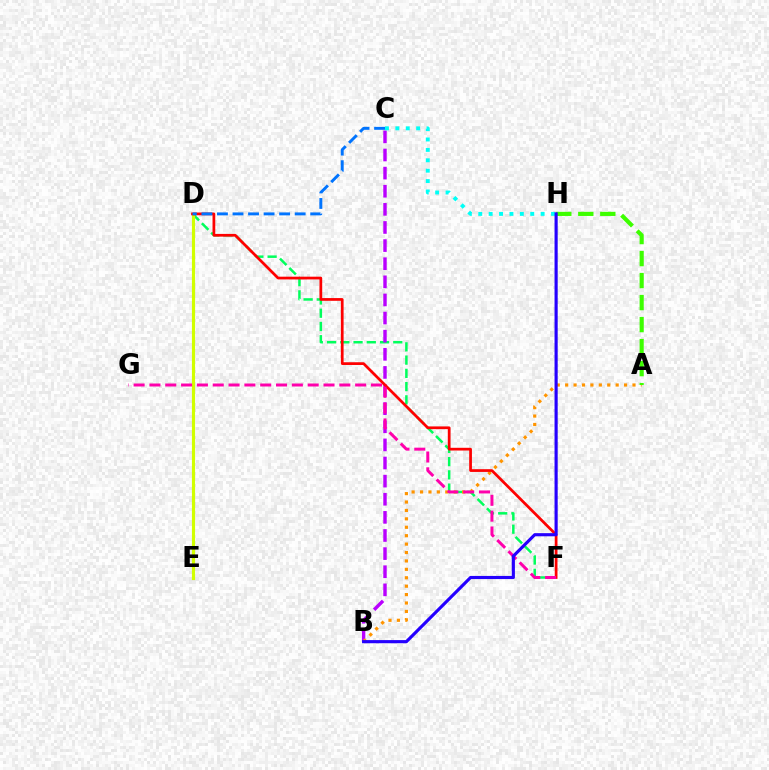{('D', 'F'): [{'color': '#00ff5c', 'line_style': 'dashed', 'thickness': 1.8}, {'color': '#ff0000', 'line_style': 'solid', 'thickness': 1.97}], ('B', 'C'): [{'color': '#b900ff', 'line_style': 'dashed', 'thickness': 2.46}], ('A', 'B'): [{'color': '#ff9400', 'line_style': 'dotted', 'thickness': 2.29}], ('A', 'H'): [{'color': '#3dff00', 'line_style': 'dashed', 'thickness': 2.99}], ('D', 'E'): [{'color': '#d1ff00', 'line_style': 'solid', 'thickness': 2.27}], ('C', 'D'): [{'color': '#0074ff', 'line_style': 'dashed', 'thickness': 2.11}], ('C', 'H'): [{'color': '#00fff6', 'line_style': 'dotted', 'thickness': 2.82}], ('F', 'G'): [{'color': '#ff00ac', 'line_style': 'dashed', 'thickness': 2.15}], ('B', 'H'): [{'color': '#2500ff', 'line_style': 'solid', 'thickness': 2.26}]}